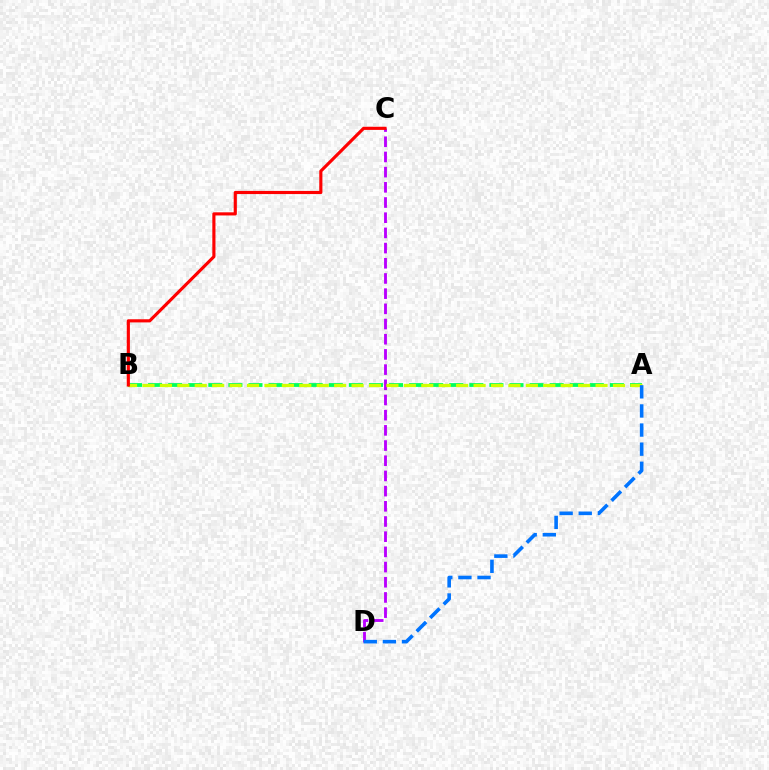{('A', 'B'): [{'color': '#00ff5c', 'line_style': 'dashed', 'thickness': 2.73}, {'color': '#d1ff00', 'line_style': 'dashed', 'thickness': 2.37}], ('C', 'D'): [{'color': '#b900ff', 'line_style': 'dashed', 'thickness': 2.06}], ('B', 'C'): [{'color': '#ff0000', 'line_style': 'solid', 'thickness': 2.26}], ('A', 'D'): [{'color': '#0074ff', 'line_style': 'dashed', 'thickness': 2.6}]}